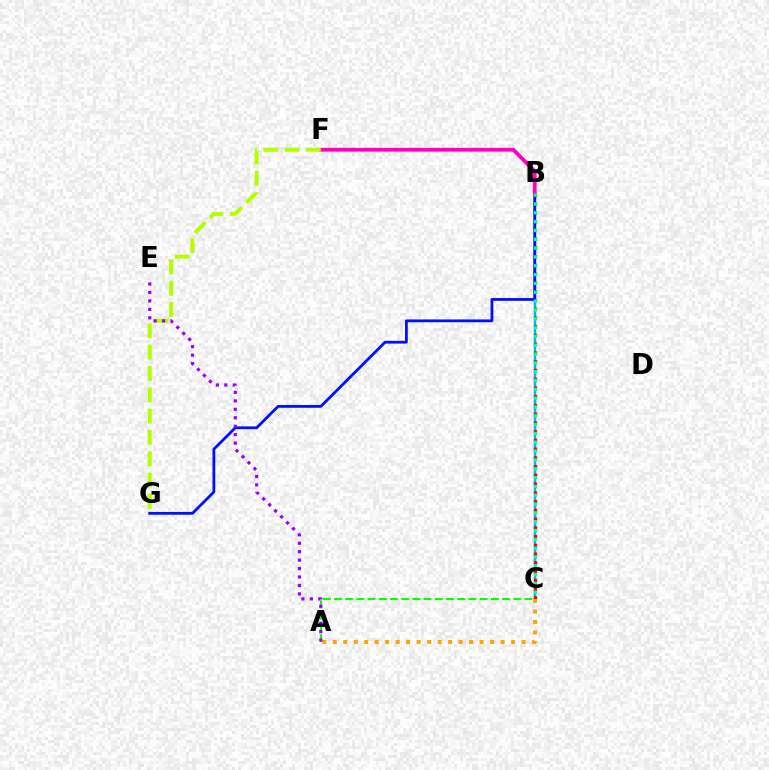{('B', 'C'): [{'color': '#00b5ff', 'line_style': 'solid', 'thickness': 1.74}, {'color': '#ff0000', 'line_style': 'dotted', 'thickness': 2.38}, {'color': '#00ff9d', 'line_style': 'dotted', 'thickness': 2.4}], ('B', 'G'): [{'color': '#0010ff', 'line_style': 'solid', 'thickness': 2.0}], ('A', 'C'): [{'color': '#ffa500', 'line_style': 'dotted', 'thickness': 2.85}, {'color': '#08ff00', 'line_style': 'dashed', 'thickness': 1.52}], ('B', 'F'): [{'color': '#ff00bd', 'line_style': 'solid', 'thickness': 2.74}], ('F', 'G'): [{'color': '#b3ff00', 'line_style': 'dashed', 'thickness': 2.9}], ('A', 'E'): [{'color': '#9b00ff', 'line_style': 'dotted', 'thickness': 2.29}]}